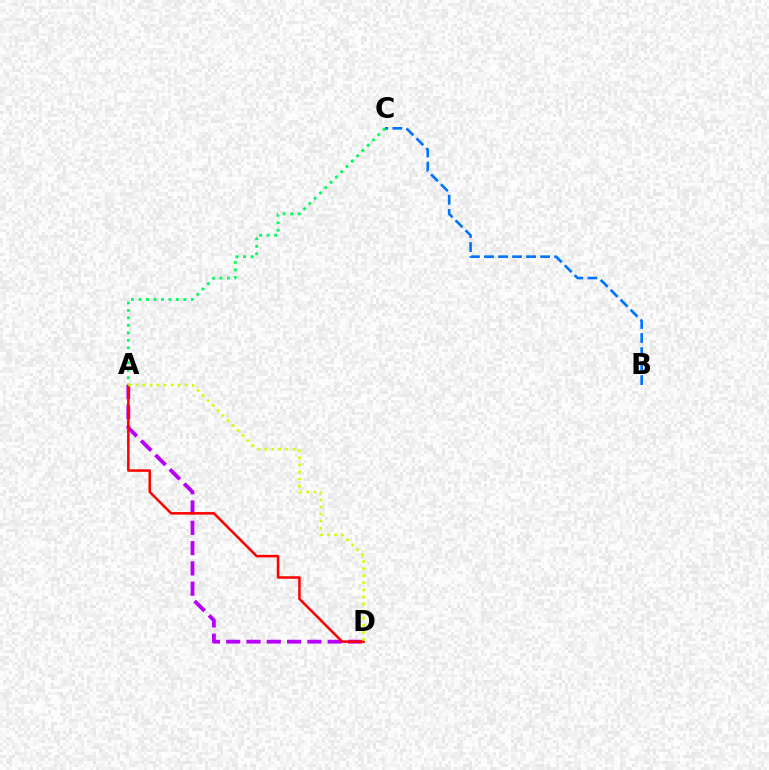{('A', 'D'): [{'color': '#b900ff', 'line_style': 'dashed', 'thickness': 2.76}, {'color': '#ff0000', 'line_style': 'solid', 'thickness': 1.81}, {'color': '#d1ff00', 'line_style': 'dotted', 'thickness': 1.92}], ('A', 'C'): [{'color': '#00ff5c', 'line_style': 'dotted', 'thickness': 2.04}], ('B', 'C'): [{'color': '#0074ff', 'line_style': 'dashed', 'thickness': 1.91}]}